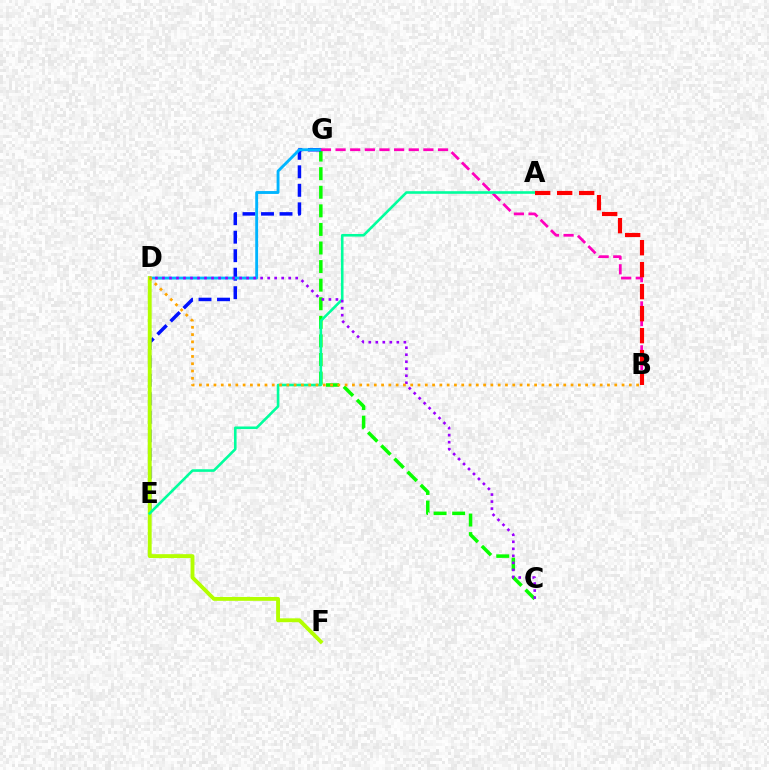{('C', 'G'): [{'color': '#08ff00', 'line_style': 'dashed', 'thickness': 2.52}], ('E', 'G'): [{'color': '#0010ff', 'line_style': 'dashed', 'thickness': 2.51}], ('D', 'G'): [{'color': '#00b5ff', 'line_style': 'solid', 'thickness': 2.07}], ('B', 'G'): [{'color': '#ff00bd', 'line_style': 'dashed', 'thickness': 1.99}], ('D', 'F'): [{'color': '#b3ff00', 'line_style': 'solid', 'thickness': 2.79}], ('A', 'E'): [{'color': '#00ff9d', 'line_style': 'solid', 'thickness': 1.87}], ('C', 'D'): [{'color': '#9b00ff', 'line_style': 'dotted', 'thickness': 1.91}], ('A', 'B'): [{'color': '#ff0000', 'line_style': 'dashed', 'thickness': 2.99}], ('B', 'D'): [{'color': '#ffa500', 'line_style': 'dotted', 'thickness': 1.98}]}